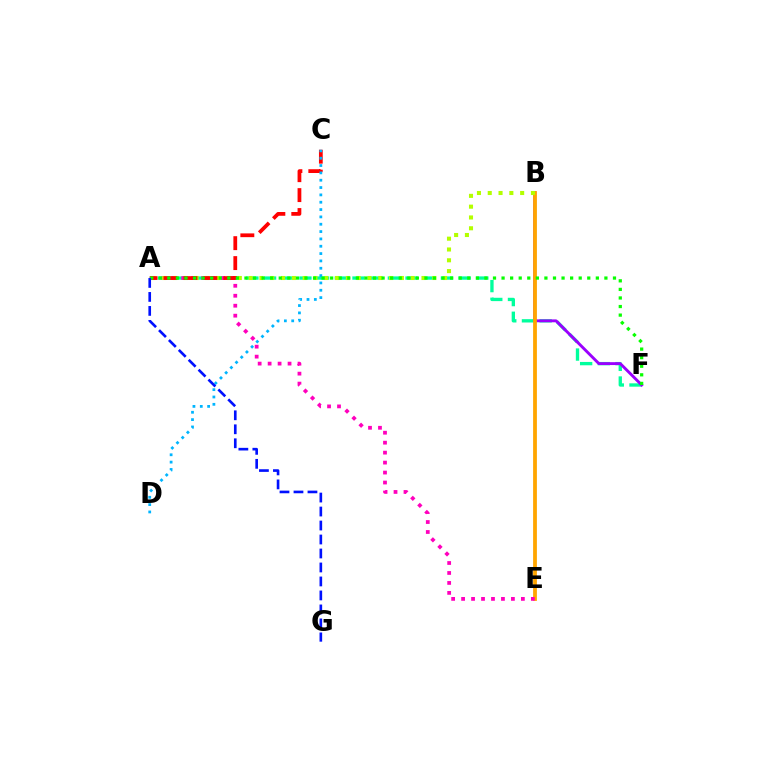{('A', 'F'): [{'color': '#00ff9d', 'line_style': 'dashed', 'thickness': 2.4}, {'color': '#08ff00', 'line_style': 'dotted', 'thickness': 2.33}], ('B', 'F'): [{'color': '#9b00ff', 'line_style': 'solid', 'thickness': 2.08}], ('B', 'E'): [{'color': '#ffa500', 'line_style': 'solid', 'thickness': 2.72}], ('A', 'E'): [{'color': '#ff00bd', 'line_style': 'dotted', 'thickness': 2.71}], ('A', 'B'): [{'color': '#b3ff00', 'line_style': 'dotted', 'thickness': 2.94}], ('A', 'C'): [{'color': '#ff0000', 'line_style': 'dashed', 'thickness': 2.71}], ('C', 'D'): [{'color': '#00b5ff', 'line_style': 'dotted', 'thickness': 1.99}], ('A', 'G'): [{'color': '#0010ff', 'line_style': 'dashed', 'thickness': 1.9}]}